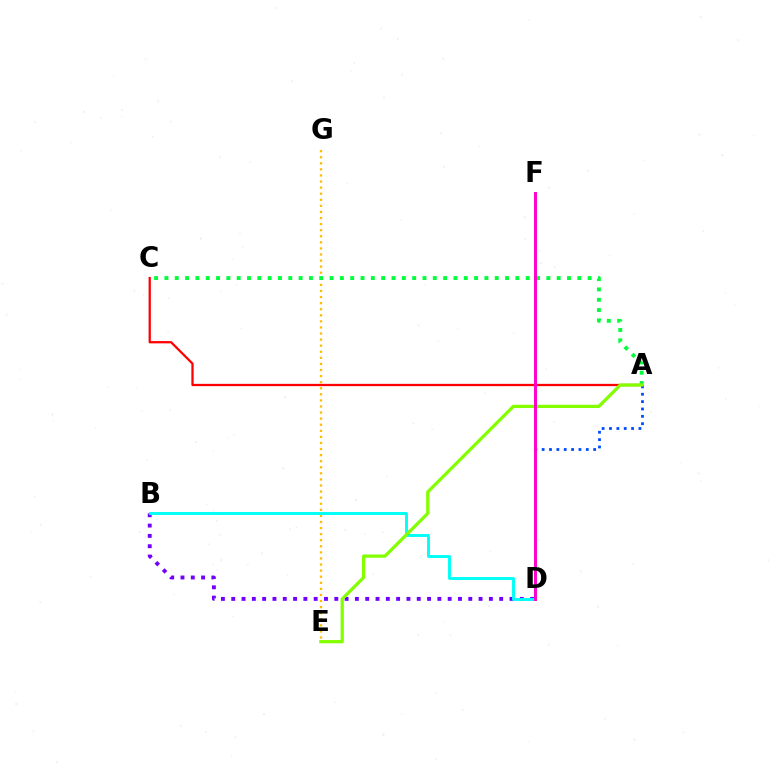{('E', 'G'): [{'color': '#ffbd00', 'line_style': 'dotted', 'thickness': 1.65}], ('A', 'C'): [{'color': '#00ff39', 'line_style': 'dotted', 'thickness': 2.8}, {'color': '#ff0000', 'line_style': 'solid', 'thickness': 1.64}], ('B', 'D'): [{'color': '#7200ff', 'line_style': 'dotted', 'thickness': 2.8}, {'color': '#00fff6', 'line_style': 'solid', 'thickness': 2.1}], ('A', 'D'): [{'color': '#004bff', 'line_style': 'dotted', 'thickness': 2.0}], ('A', 'E'): [{'color': '#84ff00', 'line_style': 'solid', 'thickness': 2.33}], ('D', 'F'): [{'color': '#ff00cf', 'line_style': 'solid', 'thickness': 2.12}]}